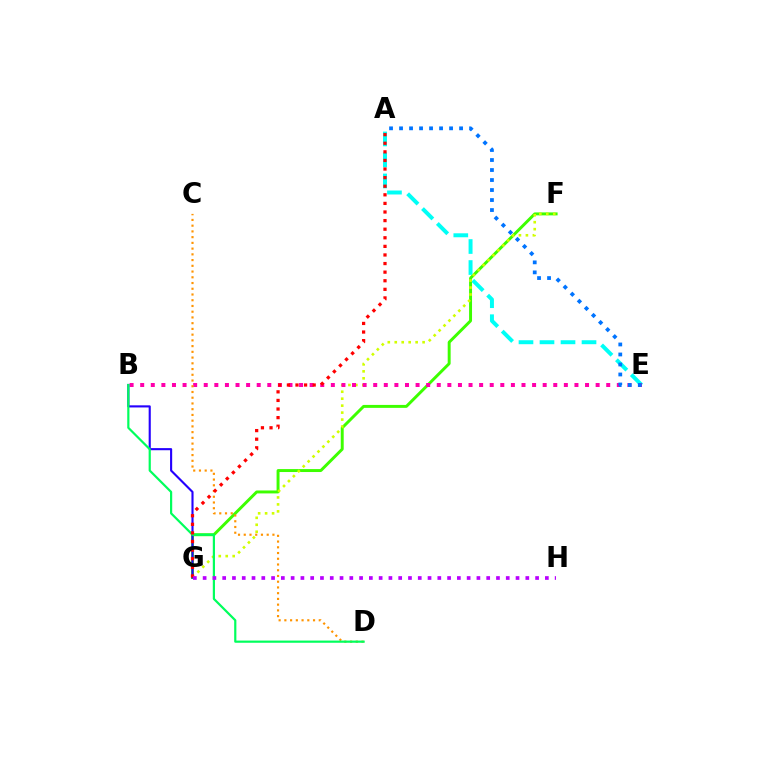{('F', 'G'): [{'color': '#3dff00', 'line_style': 'solid', 'thickness': 2.12}, {'color': '#d1ff00', 'line_style': 'dotted', 'thickness': 1.89}], ('A', 'E'): [{'color': '#00fff6', 'line_style': 'dashed', 'thickness': 2.85}, {'color': '#0074ff', 'line_style': 'dotted', 'thickness': 2.72}], ('B', 'E'): [{'color': '#ff00ac', 'line_style': 'dotted', 'thickness': 2.88}], ('B', 'G'): [{'color': '#2500ff', 'line_style': 'solid', 'thickness': 1.53}], ('C', 'D'): [{'color': '#ff9400', 'line_style': 'dotted', 'thickness': 1.56}], ('B', 'D'): [{'color': '#00ff5c', 'line_style': 'solid', 'thickness': 1.58}], ('A', 'G'): [{'color': '#ff0000', 'line_style': 'dotted', 'thickness': 2.33}], ('G', 'H'): [{'color': '#b900ff', 'line_style': 'dotted', 'thickness': 2.66}]}